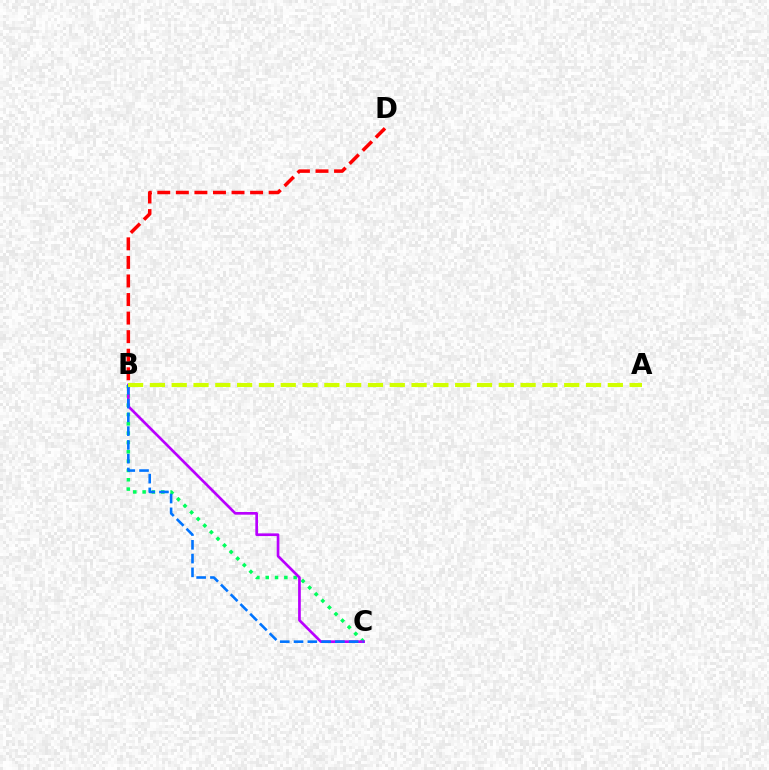{('B', 'C'): [{'color': '#00ff5c', 'line_style': 'dotted', 'thickness': 2.53}, {'color': '#b900ff', 'line_style': 'solid', 'thickness': 1.94}, {'color': '#0074ff', 'line_style': 'dashed', 'thickness': 1.87}], ('B', 'D'): [{'color': '#ff0000', 'line_style': 'dashed', 'thickness': 2.52}], ('A', 'B'): [{'color': '#d1ff00', 'line_style': 'dashed', 'thickness': 2.96}]}